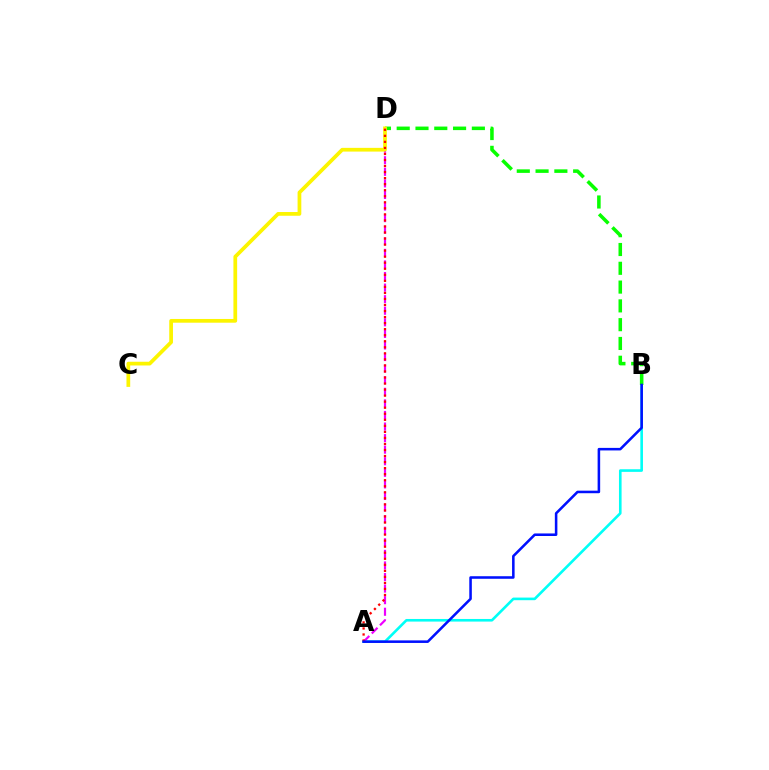{('A', 'B'): [{'color': '#00fff6', 'line_style': 'solid', 'thickness': 1.89}, {'color': '#0010ff', 'line_style': 'solid', 'thickness': 1.84}], ('A', 'D'): [{'color': '#ee00ff', 'line_style': 'dashed', 'thickness': 1.57}, {'color': '#ff0000', 'line_style': 'dotted', 'thickness': 1.64}], ('B', 'D'): [{'color': '#08ff00', 'line_style': 'dashed', 'thickness': 2.55}], ('C', 'D'): [{'color': '#fcf500', 'line_style': 'solid', 'thickness': 2.68}]}